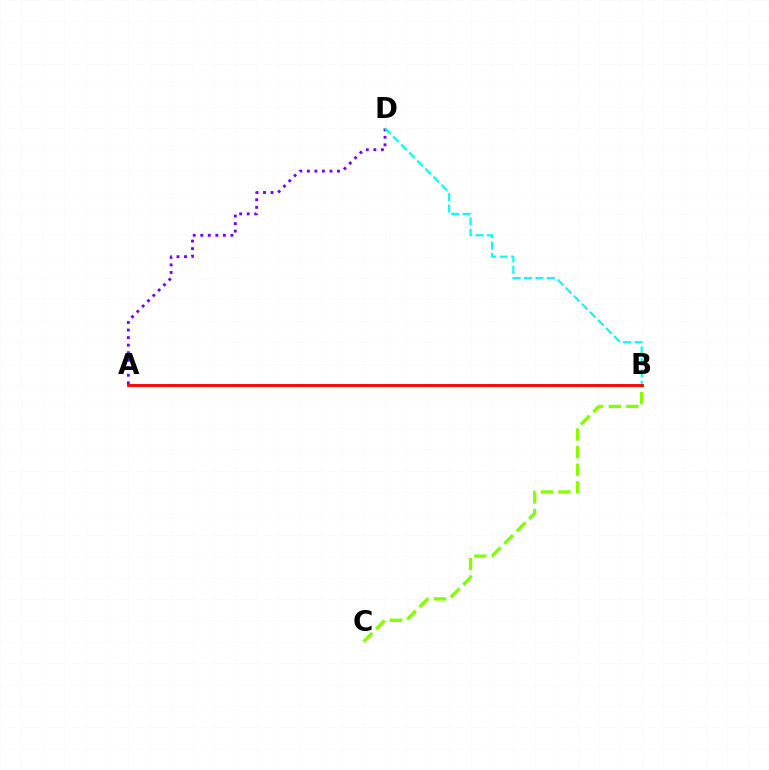{('B', 'C'): [{'color': '#84ff00', 'line_style': 'dashed', 'thickness': 2.39}], ('A', 'D'): [{'color': '#7200ff', 'line_style': 'dotted', 'thickness': 2.05}], ('B', 'D'): [{'color': '#00fff6', 'line_style': 'dashed', 'thickness': 1.55}], ('A', 'B'): [{'color': '#ff0000', 'line_style': 'solid', 'thickness': 2.05}]}